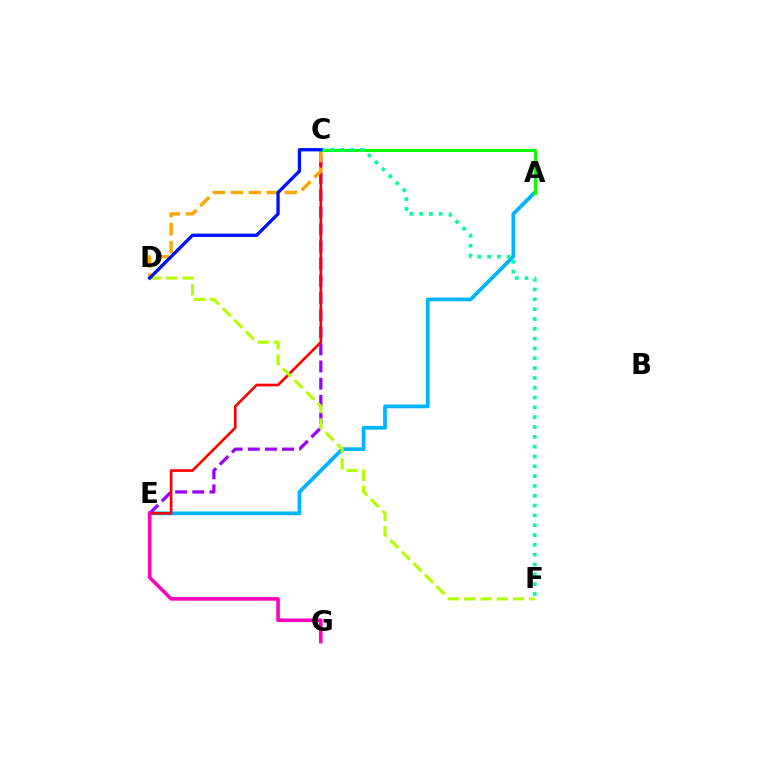{('A', 'E'): [{'color': '#00b5ff', 'line_style': 'solid', 'thickness': 2.71}], ('C', 'E'): [{'color': '#9b00ff', 'line_style': 'dashed', 'thickness': 2.33}, {'color': '#ff0000', 'line_style': 'solid', 'thickness': 1.91}], ('C', 'D'): [{'color': '#ffa500', 'line_style': 'dashed', 'thickness': 2.44}, {'color': '#0010ff', 'line_style': 'solid', 'thickness': 2.39}], ('A', 'C'): [{'color': '#08ff00', 'line_style': 'solid', 'thickness': 2.17}], ('C', 'F'): [{'color': '#00ff9d', 'line_style': 'dotted', 'thickness': 2.67}], ('D', 'F'): [{'color': '#b3ff00', 'line_style': 'dashed', 'thickness': 2.22}], ('E', 'G'): [{'color': '#ff00bd', 'line_style': 'solid', 'thickness': 2.59}]}